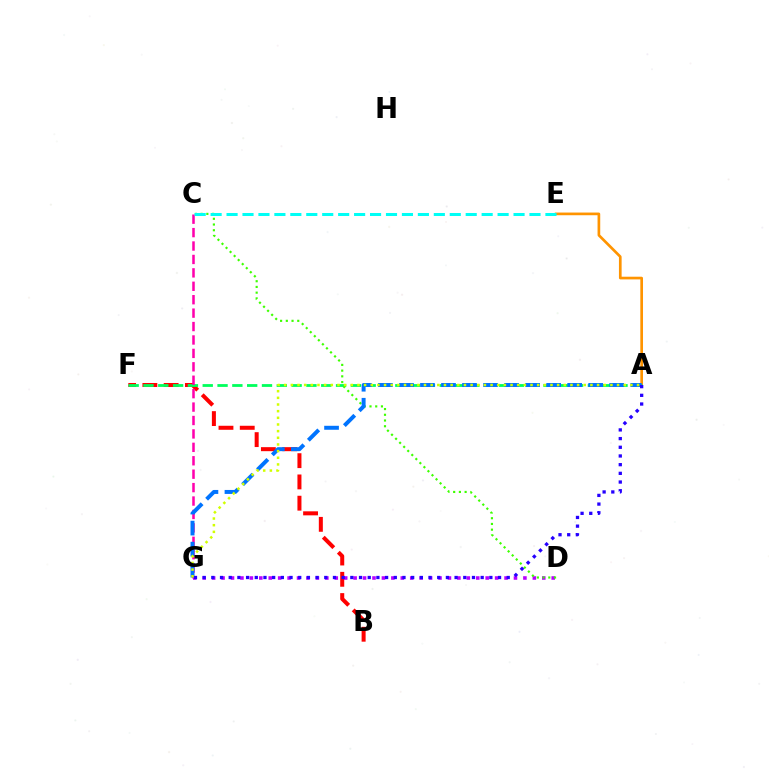{('B', 'F'): [{'color': '#ff0000', 'line_style': 'dashed', 'thickness': 2.89}], ('D', 'G'): [{'color': '#b900ff', 'line_style': 'dotted', 'thickness': 2.56}], ('A', 'E'): [{'color': '#ff9400', 'line_style': 'solid', 'thickness': 1.93}], ('A', 'F'): [{'color': '#00ff5c', 'line_style': 'dashed', 'thickness': 2.01}], ('C', 'G'): [{'color': '#ff00ac', 'line_style': 'dashed', 'thickness': 1.82}], ('C', 'D'): [{'color': '#3dff00', 'line_style': 'dotted', 'thickness': 1.56}], ('A', 'G'): [{'color': '#0074ff', 'line_style': 'dashed', 'thickness': 2.86}, {'color': '#2500ff', 'line_style': 'dotted', 'thickness': 2.36}, {'color': '#d1ff00', 'line_style': 'dotted', 'thickness': 1.81}], ('C', 'E'): [{'color': '#00fff6', 'line_style': 'dashed', 'thickness': 2.17}]}